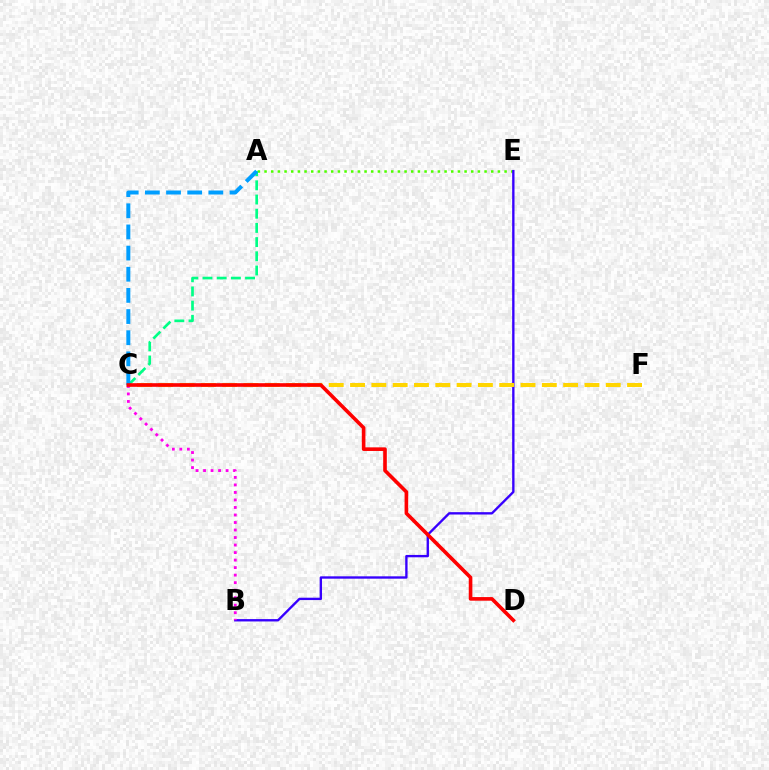{('A', 'E'): [{'color': '#4fff00', 'line_style': 'dotted', 'thickness': 1.81}], ('B', 'E'): [{'color': '#3700ff', 'line_style': 'solid', 'thickness': 1.7}], ('C', 'F'): [{'color': '#ffd500', 'line_style': 'dashed', 'thickness': 2.89}], ('A', 'C'): [{'color': '#00ff86', 'line_style': 'dashed', 'thickness': 1.93}, {'color': '#009eff', 'line_style': 'dashed', 'thickness': 2.87}], ('B', 'C'): [{'color': '#ff00ed', 'line_style': 'dotted', 'thickness': 2.04}], ('C', 'D'): [{'color': '#ff0000', 'line_style': 'solid', 'thickness': 2.61}]}